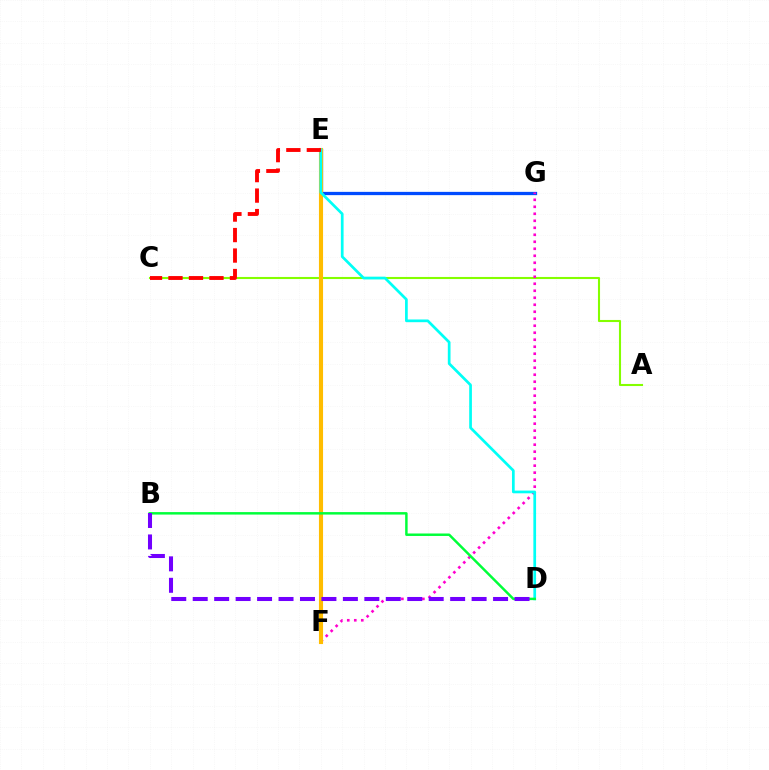{('A', 'C'): [{'color': '#84ff00', 'line_style': 'solid', 'thickness': 1.51}], ('E', 'G'): [{'color': '#004bff', 'line_style': 'solid', 'thickness': 2.36}], ('F', 'G'): [{'color': '#ff00cf', 'line_style': 'dotted', 'thickness': 1.9}], ('E', 'F'): [{'color': '#ffbd00', 'line_style': 'solid', 'thickness': 2.96}], ('D', 'E'): [{'color': '#00fff6', 'line_style': 'solid', 'thickness': 1.95}], ('C', 'E'): [{'color': '#ff0000', 'line_style': 'dashed', 'thickness': 2.78}], ('B', 'D'): [{'color': '#00ff39', 'line_style': 'solid', 'thickness': 1.78}, {'color': '#7200ff', 'line_style': 'dashed', 'thickness': 2.91}]}